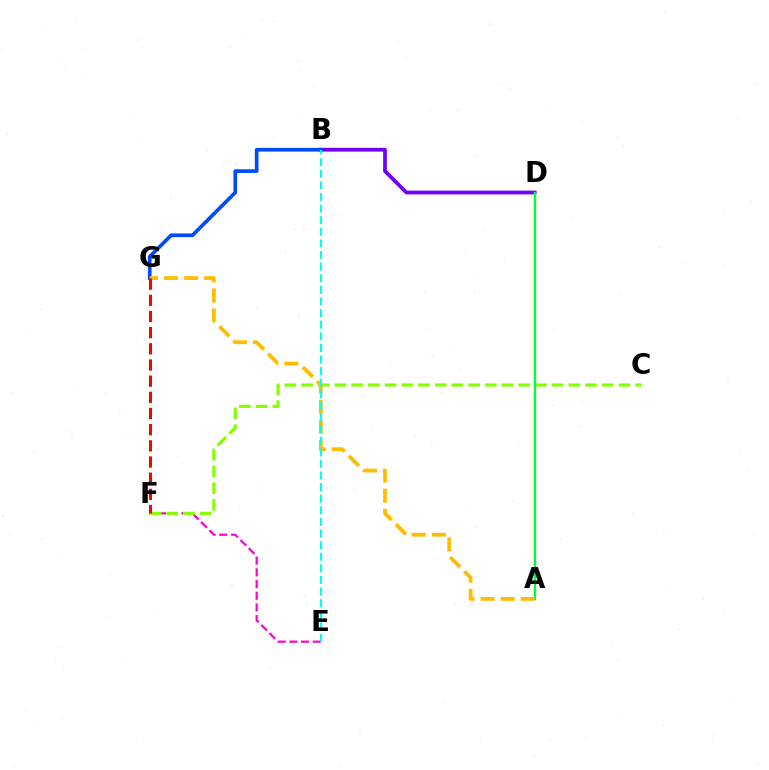{('B', 'D'): [{'color': '#7200ff', 'line_style': 'solid', 'thickness': 2.71}], ('E', 'F'): [{'color': '#ff00cf', 'line_style': 'dashed', 'thickness': 1.59}], ('C', 'F'): [{'color': '#84ff00', 'line_style': 'dashed', 'thickness': 2.27}], ('A', 'D'): [{'color': '#00ff39', 'line_style': 'solid', 'thickness': 1.66}], ('B', 'G'): [{'color': '#004bff', 'line_style': 'solid', 'thickness': 2.66}], ('A', 'G'): [{'color': '#ffbd00', 'line_style': 'dashed', 'thickness': 2.73}], ('B', 'E'): [{'color': '#00fff6', 'line_style': 'dashed', 'thickness': 1.58}], ('F', 'G'): [{'color': '#ff0000', 'line_style': 'dashed', 'thickness': 2.2}]}